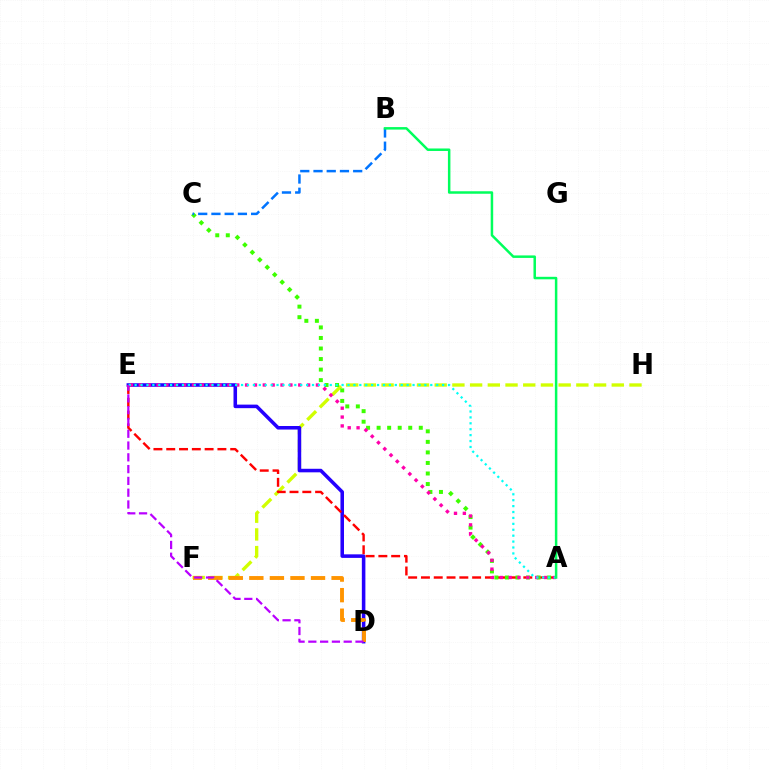{('F', 'H'): [{'color': '#d1ff00', 'line_style': 'dashed', 'thickness': 2.41}], ('D', 'E'): [{'color': '#2500ff', 'line_style': 'solid', 'thickness': 2.55}, {'color': '#b900ff', 'line_style': 'dashed', 'thickness': 1.6}], ('A', 'E'): [{'color': '#ff0000', 'line_style': 'dashed', 'thickness': 1.74}, {'color': '#ff00ac', 'line_style': 'dotted', 'thickness': 2.41}, {'color': '#00fff6', 'line_style': 'dotted', 'thickness': 1.61}], ('A', 'C'): [{'color': '#3dff00', 'line_style': 'dotted', 'thickness': 2.86}], ('B', 'C'): [{'color': '#0074ff', 'line_style': 'dashed', 'thickness': 1.8}], ('A', 'B'): [{'color': '#00ff5c', 'line_style': 'solid', 'thickness': 1.8}], ('D', 'F'): [{'color': '#ff9400', 'line_style': 'dashed', 'thickness': 2.79}]}